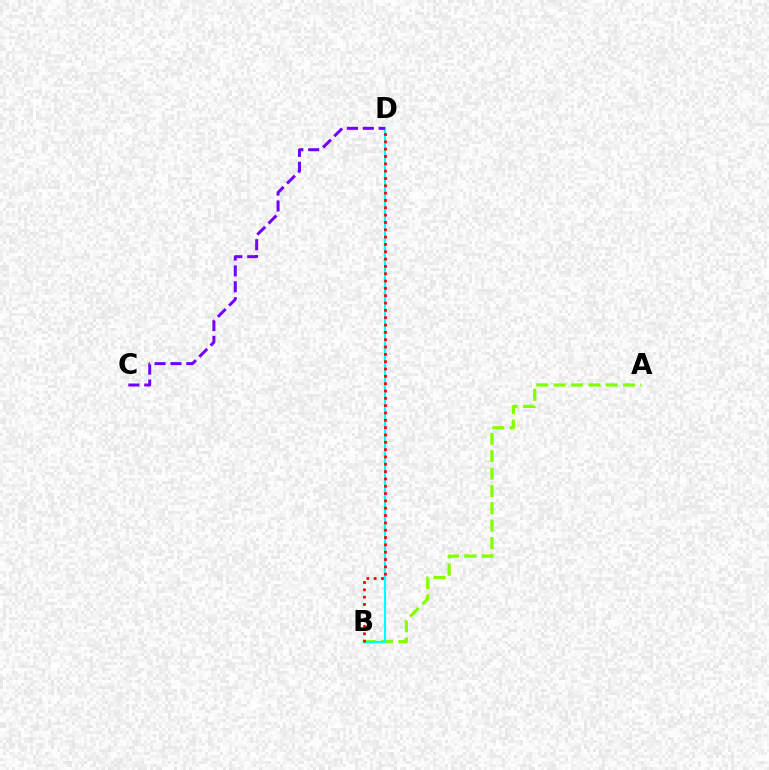{('A', 'B'): [{'color': '#84ff00', 'line_style': 'dashed', 'thickness': 2.36}], ('B', 'D'): [{'color': '#00fff6', 'line_style': 'solid', 'thickness': 1.54}, {'color': '#ff0000', 'line_style': 'dotted', 'thickness': 1.99}], ('C', 'D'): [{'color': '#7200ff', 'line_style': 'dashed', 'thickness': 2.16}]}